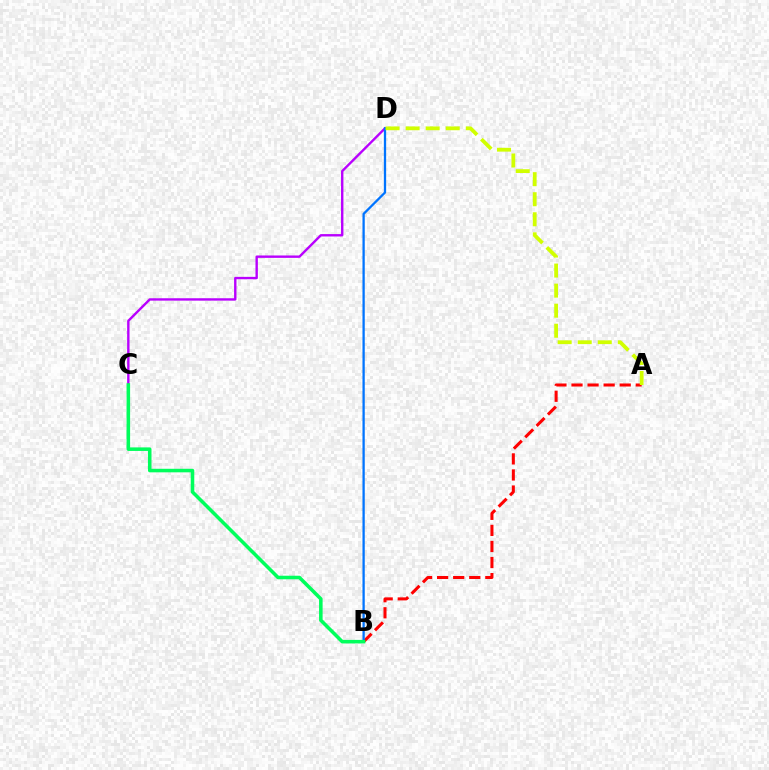{('A', 'B'): [{'color': '#ff0000', 'line_style': 'dashed', 'thickness': 2.18}], ('C', 'D'): [{'color': '#b900ff', 'line_style': 'solid', 'thickness': 1.72}], ('B', 'D'): [{'color': '#0074ff', 'line_style': 'solid', 'thickness': 1.65}], ('A', 'D'): [{'color': '#d1ff00', 'line_style': 'dashed', 'thickness': 2.72}], ('B', 'C'): [{'color': '#00ff5c', 'line_style': 'solid', 'thickness': 2.55}]}